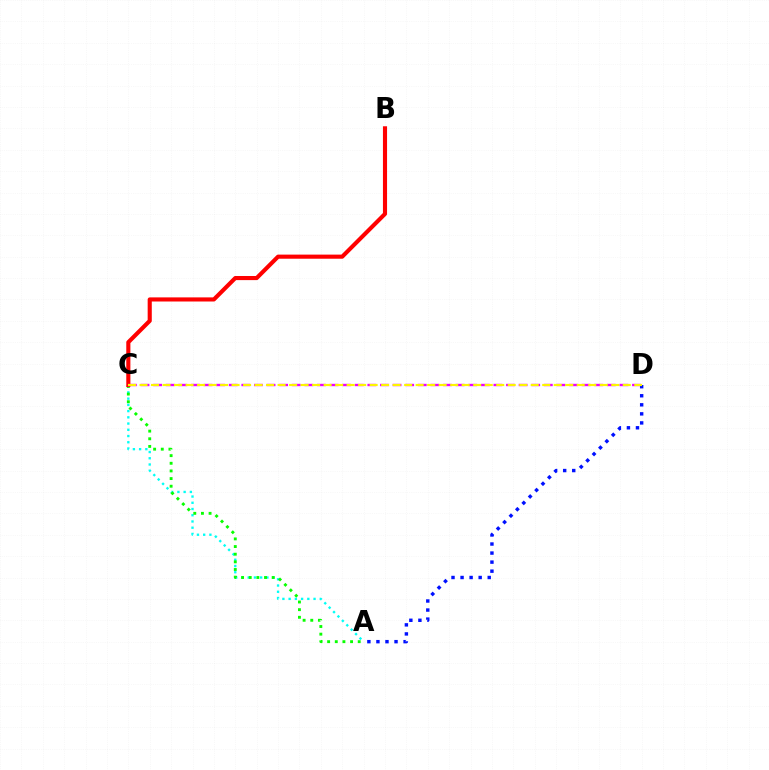{('A', 'C'): [{'color': '#00fff6', 'line_style': 'dotted', 'thickness': 1.69}, {'color': '#08ff00', 'line_style': 'dotted', 'thickness': 2.08}], ('B', 'C'): [{'color': '#ff0000', 'line_style': 'solid', 'thickness': 2.96}], ('C', 'D'): [{'color': '#ee00ff', 'line_style': 'dashed', 'thickness': 1.71}, {'color': '#fcf500', 'line_style': 'dashed', 'thickness': 1.56}], ('A', 'D'): [{'color': '#0010ff', 'line_style': 'dotted', 'thickness': 2.46}]}